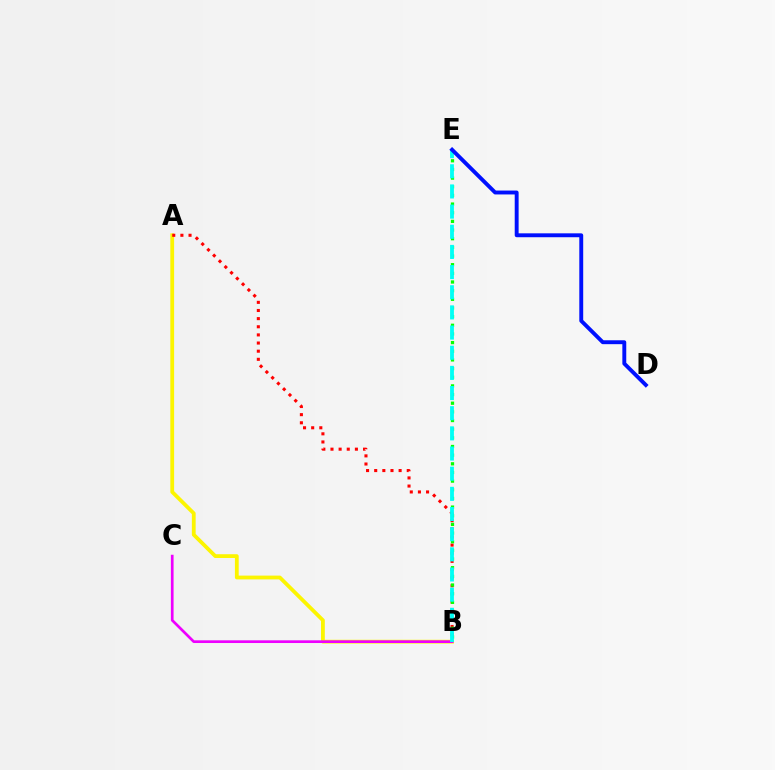{('A', 'B'): [{'color': '#fcf500', 'line_style': 'solid', 'thickness': 2.73}, {'color': '#ff0000', 'line_style': 'dotted', 'thickness': 2.21}], ('B', 'E'): [{'color': '#08ff00', 'line_style': 'dotted', 'thickness': 2.35}, {'color': '#00fff6', 'line_style': 'dashed', 'thickness': 2.74}], ('B', 'C'): [{'color': '#ee00ff', 'line_style': 'solid', 'thickness': 1.94}], ('D', 'E'): [{'color': '#0010ff', 'line_style': 'solid', 'thickness': 2.81}]}